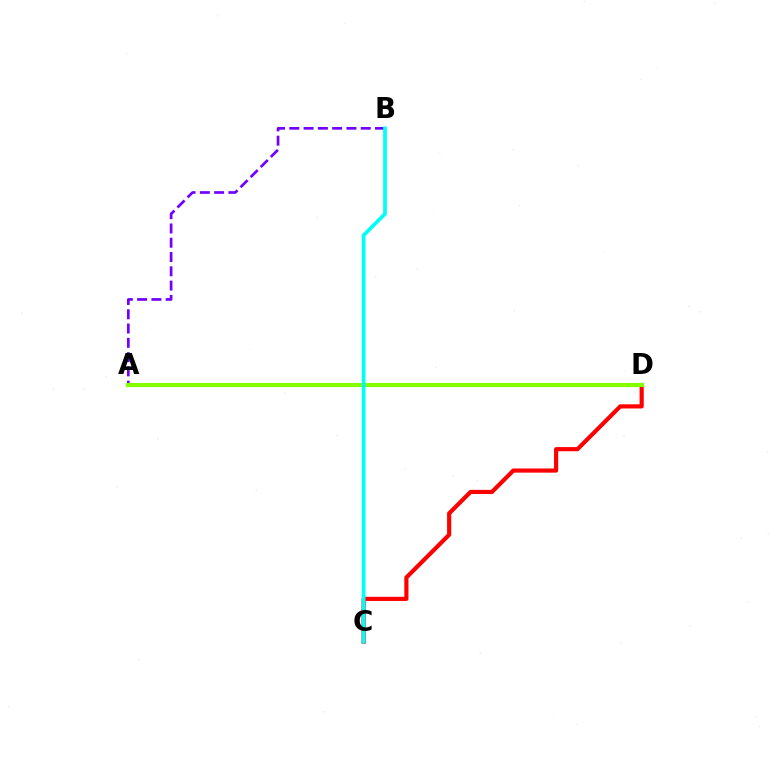{('A', 'B'): [{'color': '#7200ff', 'line_style': 'dashed', 'thickness': 1.94}], ('C', 'D'): [{'color': '#ff0000', 'line_style': 'solid', 'thickness': 2.99}], ('A', 'D'): [{'color': '#84ff00', 'line_style': 'solid', 'thickness': 2.98}], ('B', 'C'): [{'color': '#00fff6', 'line_style': 'solid', 'thickness': 2.68}]}